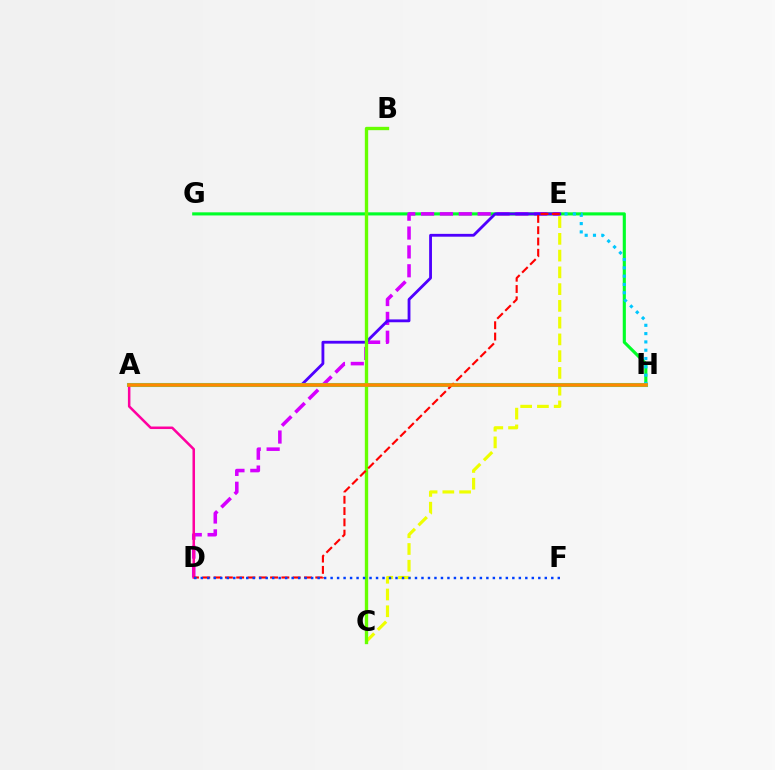{('G', 'H'): [{'color': '#00ff27', 'line_style': 'solid', 'thickness': 2.25}], ('D', 'E'): [{'color': '#d600ff', 'line_style': 'dashed', 'thickness': 2.56}, {'color': '#ff0000', 'line_style': 'dashed', 'thickness': 1.53}], ('A', 'E'): [{'color': '#4f00ff', 'line_style': 'solid', 'thickness': 2.04}], ('E', 'H'): [{'color': '#00c7ff', 'line_style': 'dotted', 'thickness': 2.26}], ('C', 'E'): [{'color': '#eeff00', 'line_style': 'dashed', 'thickness': 2.28}], ('A', 'H'): [{'color': '#00ffaf', 'line_style': 'solid', 'thickness': 2.93}, {'color': '#ff8800', 'line_style': 'solid', 'thickness': 2.58}], ('A', 'D'): [{'color': '#ff00a0', 'line_style': 'solid', 'thickness': 1.82}], ('B', 'C'): [{'color': '#66ff00', 'line_style': 'solid', 'thickness': 2.41}], ('D', 'F'): [{'color': '#003fff', 'line_style': 'dotted', 'thickness': 1.76}]}